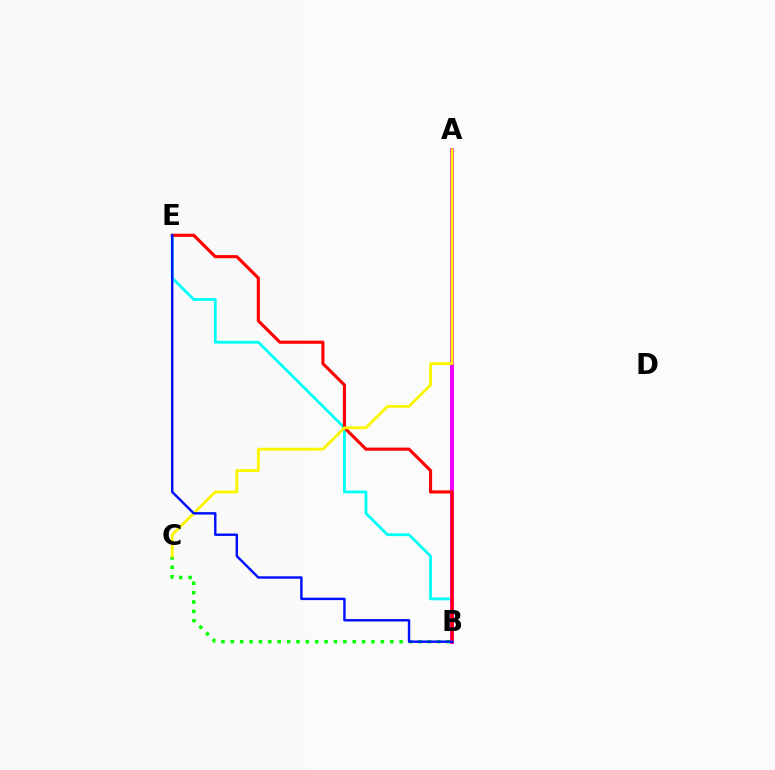{('B', 'E'): [{'color': '#00fff6', 'line_style': 'solid', 'thickness': 2.0}, {'color': '#ff0000', 'line_style': 'solid', 'thickness': 2.25}, {'color': '#0010ff', 'line_style': 'solid', 'thickness': 1.74}], ('A', 'B'): [{'color': '#ee00ff', 'line_style': 'solid', 'thickness': 2.86}], ('B', 'C'): [{'color': '#08ff00', 'line_style': 'dotted', 'thickness': 2.55}], ('A', 'C'): [{'color': '#fcf500', 'line_style': 'solid', 'thickness': 2.04}]}